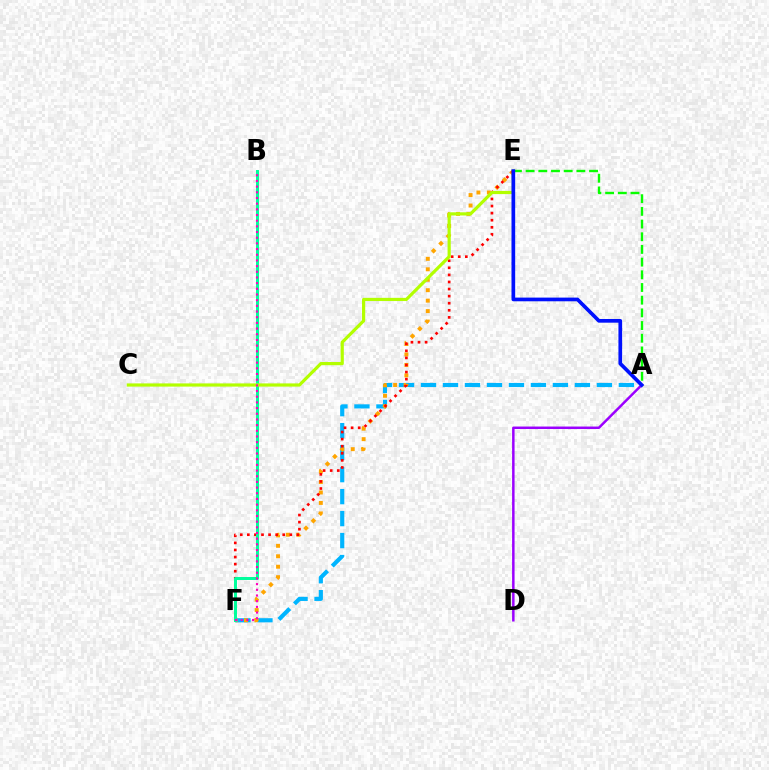{('A', 'E'): [{'color': '#08ff00', 'line_style': 'dashed', 'thickness': 1.72}, {'color': '#0010ff', 'line_style': 'solid', 'thickness': 2.66}], ('A', 'F'): [{'color': '#00b5ff', 'line_style': 'dashed', 'thickness': 2.99}], ('E', 'F'): [{'color': '#ffa500', 'line_style': 'dotted', 'thickness': 2.84}, {'color': '#ff0000', 'line_style': 'dotted', 'thickness': 1.92}], ('A', 'D'): [{'color': '#9b00ff', 'line_style': 'solid', 'thickness': 1.79}], ('B', 'F'): [{'color': '#00ff9d', 'line_style': 'solid', 'thickness': 2.15}, {'color': '#ff00bd', 'line_style': 'dotted', 'thickness': 1.54}], ('C', 'E'): [{'color': '#b3ff00', 'line_style': 'solid', 'thickness': 2.3}]}